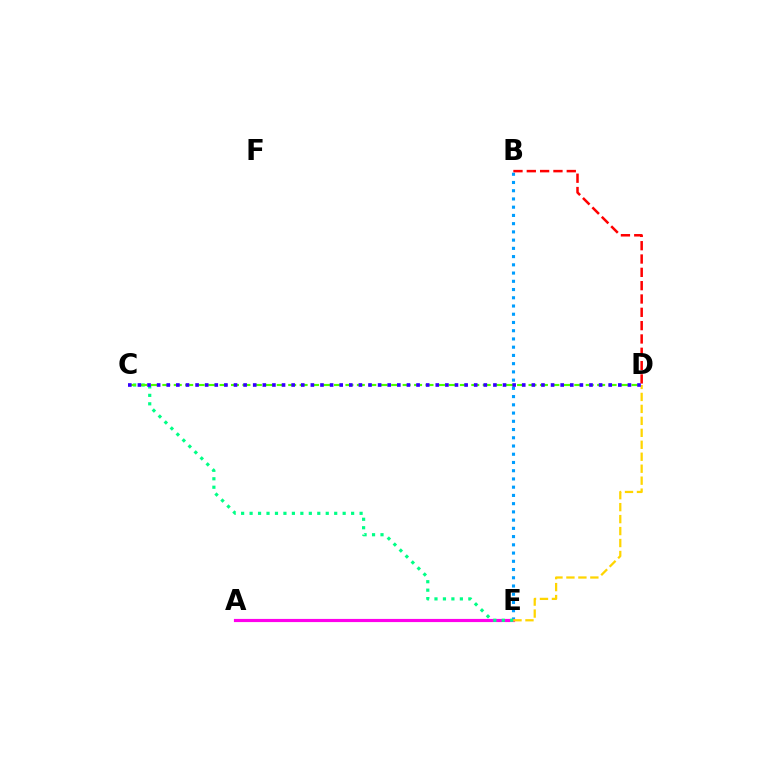{('B', 'E'): [{'color': '#009eff', 'line_style': 'dotted', 'thickness': 2.24}], ('A', 'E'): [{'color': '#ff00ed', 'line_style': 'solid', 'thickness': 2.28}], ('C', 'E'): [{'color': '#00ff86', 'line_style': 'dotted', 'thickness': 2.3}], ('D', 'E'): [{'color': '#ffd500', 'line_style': 'dashed', 'thickness': 1.63}], ('C', 'D'): [{'color': '#4fff00', 'line_style': 'dashed', 'thickness': 1.55}, {'color': '#3700ff', 'line_style': 'dotted', 'thickness': 2.61}], ('B', 'D'): [{'color': '#ff0000', 'line_style': 'dashed', 'thickness': 1.81}]}